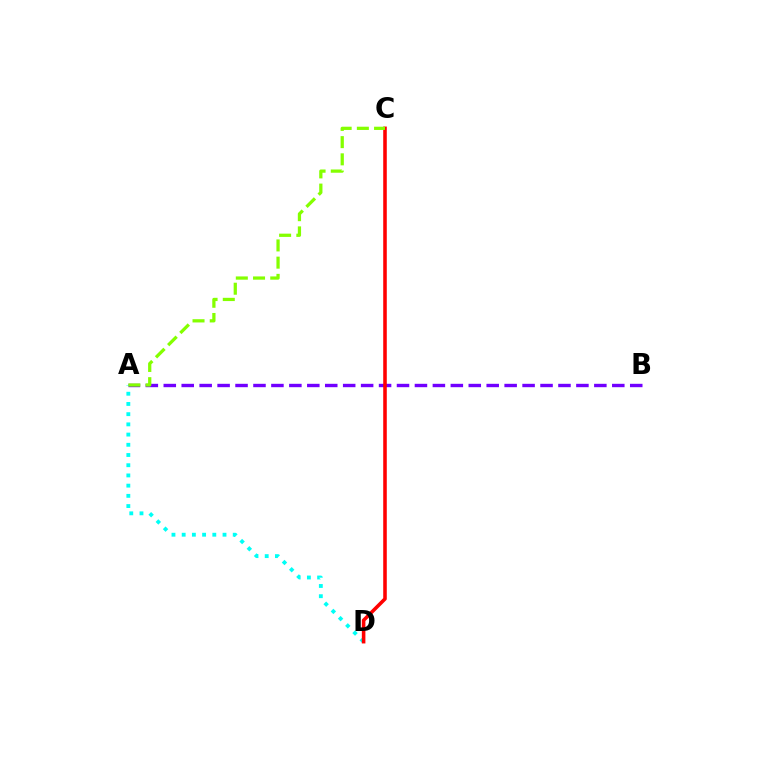{('A', 'B'): [{'color': '#7200ff', 'line_style': 'dashed', 'thickness': 2.44}], ('A', 'D'): [{'color': '#00fff6', 'line_style': 'dotted', 'thickness': 2.77}], ('C', 'D'): [{'color': '#ff0000', 'line_style': 'solid', 'thickness': 2.57}], ('A', 'C'): [{'color': '#84ff00', 'line_style': 'dashed', 'thickness': 2.34}]}